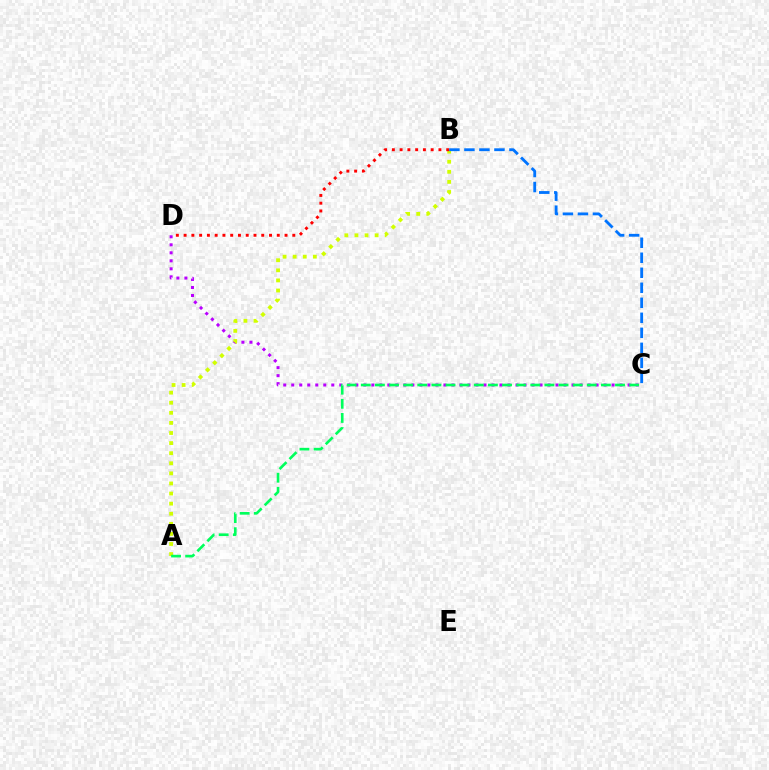{('C', 'D'): [{'color': '#b900ff', 'line_style': 'dotted', 'thickness': 2.18}], ('A', 'B'): [{'color': '#d1ff00', 'line_style': 'dotted', 'thickness': 2.74}], ('A', 'C'): [{'color': '#00ff5c', 'line_style': 'dashed', 'thickness': 1.92}], ('B', 'D'): [{'color': '#ff0000', 'line_style': 'dotted', 'thickness': 2.11}], ('B', 'C'): [{'color': '#0074ff', 'line_style': 'dashed', 'thickness': 2.04}]}